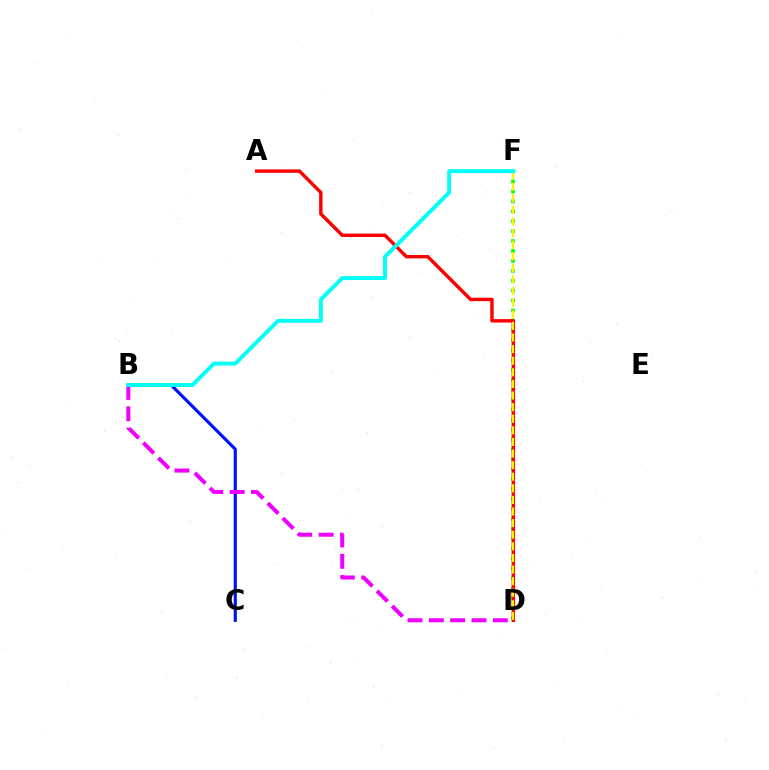{('D', 'F'): [{'color': '#08ff00', 'line_style': 'dotted', 'thickness': 2.7}, {'color': '#fcf500', 'line_style': 'dashed', 'thickness': 1.58}], ('B', 'C'): [{'color': '#0010ff', 'line_style': 'solid', 'thickness': 2.27}], ('A', 'D'): [{'color': '#ff0000', 'line_style': 'solid', 'thickness': 2.47}], ('B', 'D'): [{'color': '#ee00ff', 'line_style': 'dashed', 'thickness': 2.9}], ('B', 'F'): [{'color': '#00fff6', 'line_style': 'solid', 'thickness': 2.81}]}